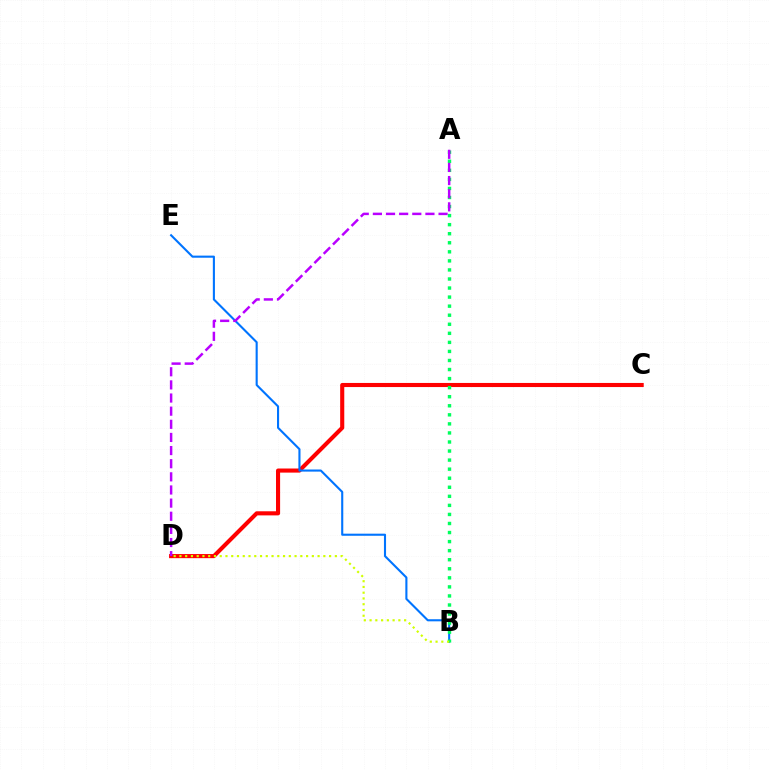{('C', 'D'): [{'color': '#ff0000', 'line_style': 'solid', 'thickness': 2.95}], ('B', 'E'): [{'color': '#0074ff', 'line_style': 'solid', 'thickness': 1.52}], ('A', 'B'): [{'color': '#00ff5c', 'line_style': 'dotted', 'thickness': 2.46}], ('A', 'D'): [{'color': '#b900ff', 'line_style': 'dashed', 'thickness': 1.78}], ('B', 'D'): [{'color': '#d1ff00', 'line_style': 'dotted', 'thickness': 1.56}]}